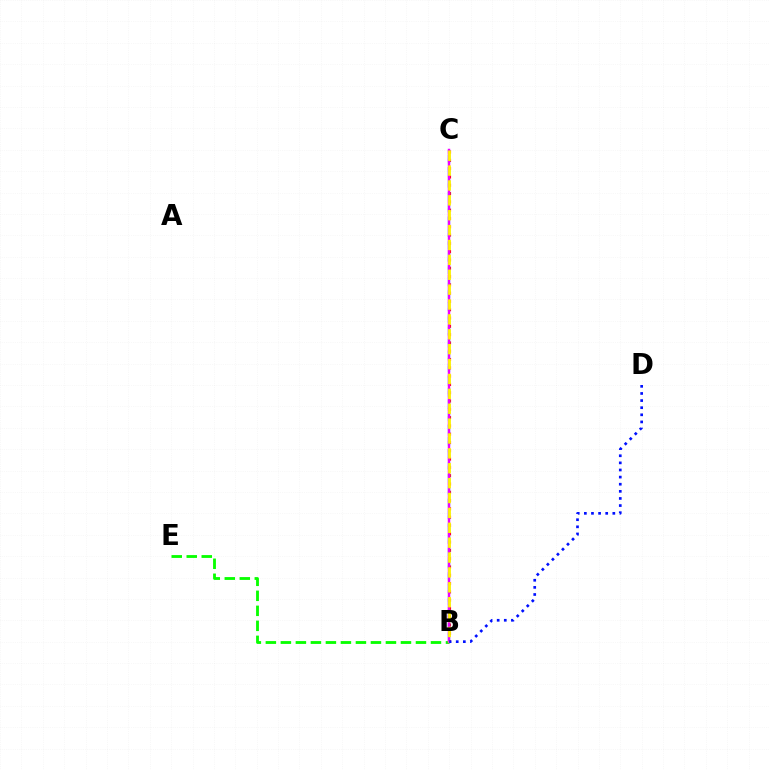{('B', 'C'): [{'color': '#ff0000', 'line_style': 'dotted', 'thickness': 2.25}, {'color': '#00fff6', 'line_style': 'dashed', 'thickness': 1.67}, {'color': '#ee00ff', 'line_style': 'solid', 'thickness': 1.77}, {'color': '#fcf500', 'line_style': 'dashed', 'thickness': 2.02}], ('B', 'E'): [{'color': '#08ff00', 'line_style': 'dashed', 'thickness': 2.04}], ('B', 'D'): [{'color': '#0010ff', 'line_style': 'dotted', 'thickness': 1.93}]}